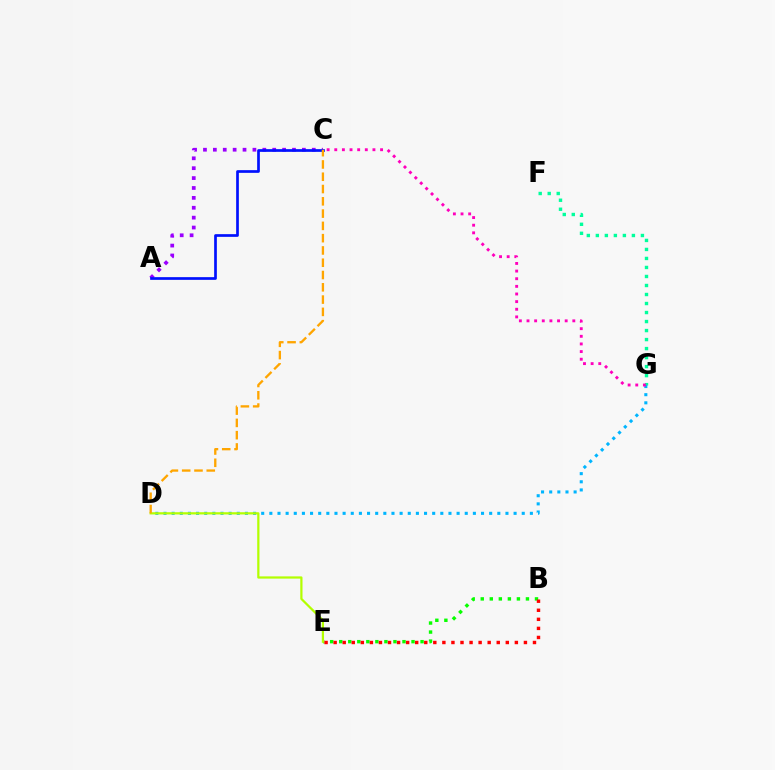{('B', 'E'): [{'color': '#08ff00', 'line_style': 'dotted', 'thickness': 2.46}, {'color': '#ff0000', 'line_style': 'dotted', 'thickness': 2.46}], ('A', 'C'): [{'color': '#9b00ff', 'line_style': 'dotted', 'thickness': 2.69}, {'color': '#0010ff', 'line_style': 'solid', 'thickness': 1.94}], ('F', 'G'): [{'color': '#00ff9d', 'line_style': 'dotted', 'thickness': 2.45}], ('D', 'G'): [{'color': '#00b5ff', 'line_style': 'dotted', 'thickness': 2.21}], ('D', 'E'): [{'color': '#b3ff00', 'line_style': 'solid', 'thickness': 1.61}], ('C', 'G'): [{'color': '#ff00bd', 'line_style': 'dotted', 'thickness': 2.07}], ('C', 'D'): [{'color': '#ffa500', 'line_style': 'dashed', 'thickness': 1.67}]}